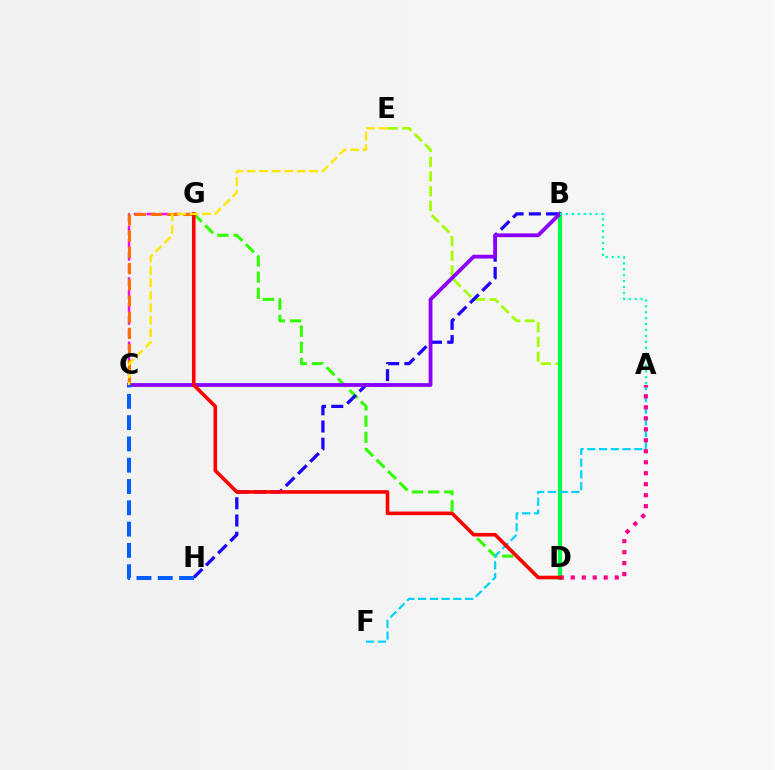{('D', 'G'): [{'color': '#31ff00', 'line_style': 'dashed', 'thickness': 2.2}, {'color': '#ff0000', 'line_style': 'solid', 'thickness': 2.59}], ('D', 'E'): [{'color': '#a2ff00', 'line_style': 'dashed', 'thickness': 2.0}], ('C', 'G'): [{'color': '#fa00f9', 'line_style': 'dashed', 'thickness': 1.74}, {'color': '#ff7000', 'line_style': 'dashed', 'thickness': 2.2}], ('B', 'H'): [{'color': '#1900ff', 'line_style': 'dashed', 'thickness': 2.34}], ('B', 'D'): [{'color': '#00ff45', 'line_style': 'solid', 'thickness': 2.98}], ('A', 'F'): [{'color': '#00d3ff', 'line_style': 'dashed', 'thickness': 1.6}], ('B', 'C'): [{'color': '#8a00ff', 'line_style': 'solid', 'thickness': 2.72}], ('A', 'D'): [{'color': '#ff0088', 'line_style': 'dotted', 'thickness': 2.98}], ('A', 'B'): [{'color': '#00ffbb', 'line_style': 'dotted', 'thickness': 1.61}], ('C', 'E'): [{'color': '#ffe600', 'line_style': 'dashed', 'thickness': 1.69}], ('C', 'H'): [{'color': '#005dff', 'line_style': 'dashed', 'thickness': 2.89}]}